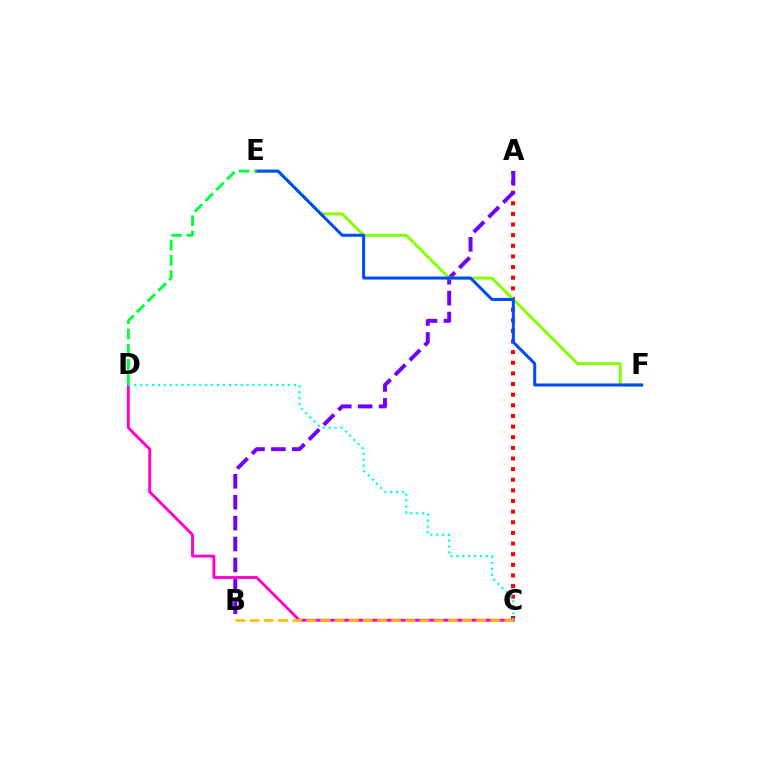{('A', 'C'): [{'color': '#ff0000', 'line_style': 'dotted', 'thickness': 2.89}], ('A', 'B'): [{'color': '#7200ff', 'line_style': 'dashed', 'thickness': 2.84}], ('E', 'F'): [{'color': '#84ff00', 'line_style': 'solid', 'thickness': 2.1}, {'color': '#004bff', 'line_style': 'solid', 'thickness': 2.17}], ('C', 'D'): [{'color': '#ff00cf', 'line_style': 'solid', 'thickness': 2.07}, {'color': '#00fff6', 'line_style': 'dotted', 'thickness': 1.61}], ('D', 'E'): [{'color': '#00ff39', 'line_style': 'dashed', 'thickness': 2.07}], ('B', 'C'): [{'color': '#ffbd00', 'line_style': 'dashed', 'thickness': 1.92}]}